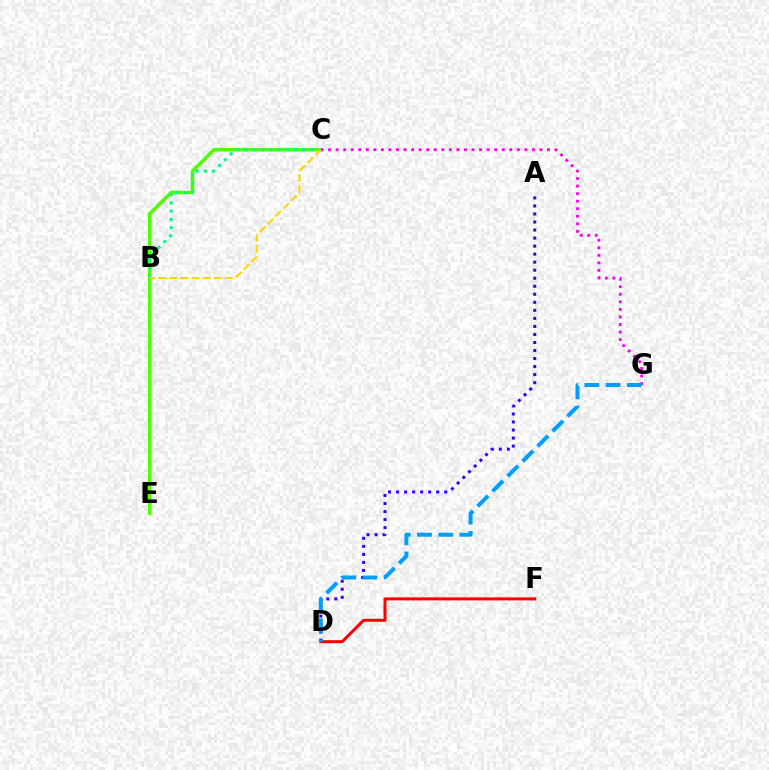{('C', 'E'): [{'color': '#4fff00', 'line_style': 'solid', 'thickness': 2.53}], ('B', 'C'): [{'color': '#00ff86', 'line_style': 'dotted', 'thickness': 2.24}, {'color': '#ffd500', 'line_style': 'dashed', 'thickness': 1.51}], ('C', 'G'): [{'color': '#ff00ed', 'line_style': 'dotted', 'thickness': 2.05}], ('A', 'D'): [{'color': '#3700ff', 'line_style': 'dotted', 'thickness': 2.18}], ('D', 'F'): [{'color': '#ff0000', 'line_style': 'solid', 'thickness': 2.17}], ('D', 'G'): [{'color': '#009eff', 'line_style': 'dashed', 'thickness': 2.88}]}